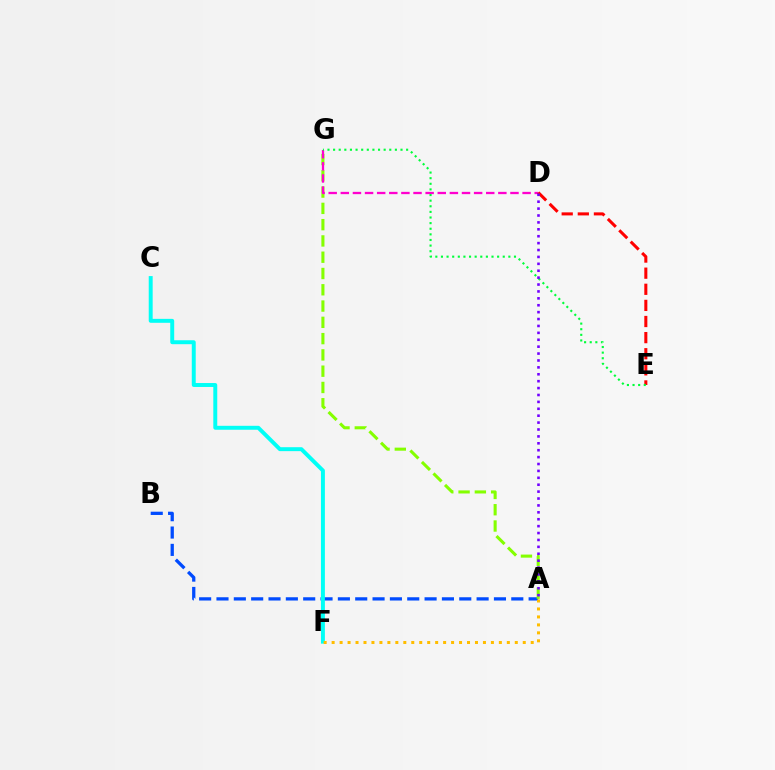{('A', 'B'): [{'color': '#004bff', 'line_style': 'dashed', 'thickness': 2.36}], ('A', 'G'): [{'color': '#84ff00', 'line_style': 'dashed', 'thickness': 2.21}], ('D', 'G'): [{'color': '#ff00cf', 'line_style': 'dashed', 'thickness': 1.65}], ('C', 'F'): [{'color': '#00fff6', 'line_style': 'solid', 'thickness': 2.84}], ('D', 'E'): [{'color': '#ff0000', 'line_style': 'dashed', 'thickness': 2.19}], ('A', 'F'): [{'color': '#ffbd00', 'line_style': 'dotted', 'thickness': 2.16}], ('E', 'G'): [{'color': '#00ff39', 'line_style': 'dotted', 'thickness': 1.53}], ('A', 'D'): [{'color': '#7200ff', 'line_style': 'dotted', 'thickness': 1.88}]}